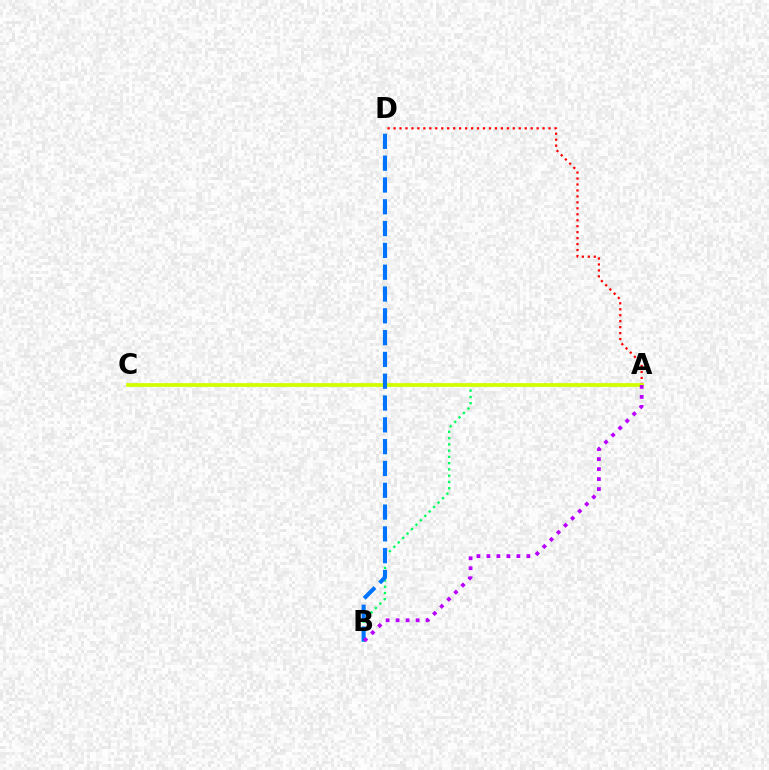{('A', 'B'): [{'color': '#00ff5c', 'line_style': 'dotted', 'thickness': 1.7}, {'color': '#b900ff', 'line_style': 'dotted', 'thickness': 2.72}], ('A', 'D'): [{'color': '#ff0000', 'line_style': 'dotted', 'thickness': 1.62}], ('A', 'C'): [{'color': '#d1ff00', 'line_style': 'solid', 'thickness': 2.71}], ('B', 'D'): [{'color': '#0074ff', 'line_style': 'dashed', 'thickness': 2.96}]}